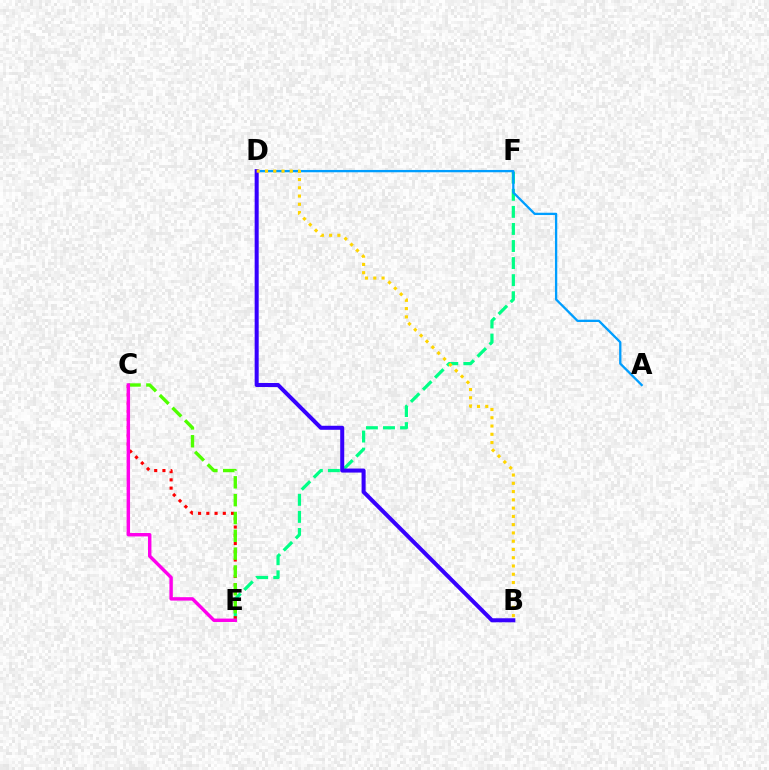{('E', 'F'): [{'color': '#00ff86', 'line_style': 'dashed', 'thickness': 2.32}], ('C', 'E'): [{'color': '#ff0000', 'line_style': 'dotted', 'thickness': 2.24}, {'color': '#4fff00', 'line_style': 'dashed', 'thickness': 2.42}, {'color': '#ff00ed', 'line_style': 'solid', 'thickness': 2.46}], ('A', 'D'): [{'color': '#009eff', 'line_style': 'solid', 'thickness': 1.66}], ('B', 'D'): [{'color': '#3700ff', 'line_style': 'solid', 'thickness': 2.9}, {'color': '#ffd500', 'line_style': 'dotted', 'thickness': 2.25}]}